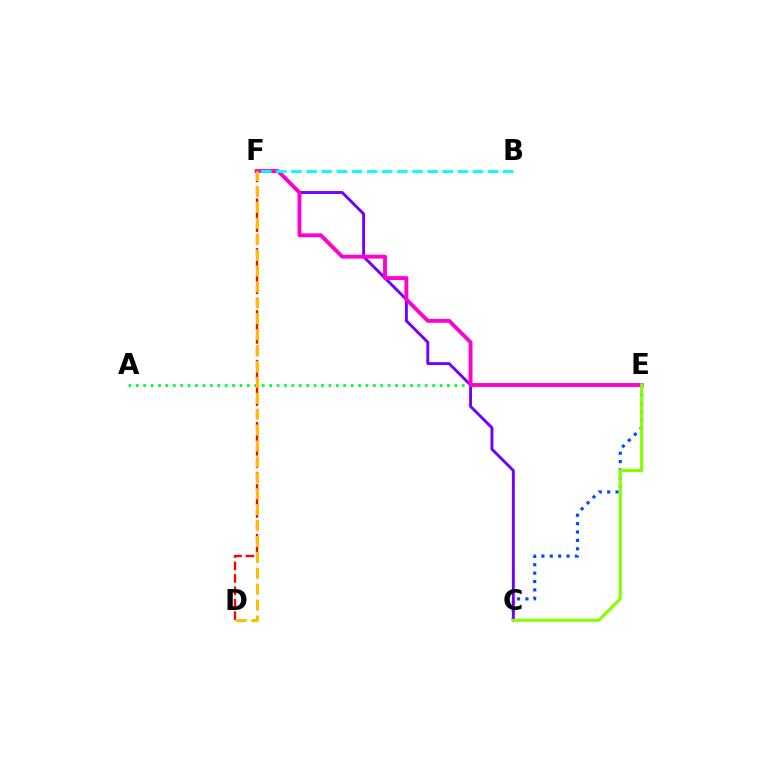{('C', 'E'): [{'color': '#004bff', 'line_style': 'dotted', 'thickness': 2.28}, {'color': '#84ff00', 'line_style': 'solid', 'thickness': 2.24}], ('C', 'F'): [{'color': '#7200ff', 'line_style': 'solid', 'thickness': 2.09}], ('A', 'E'): [{'color': '#00ff39', 'line_style': 'dotted', 'thickness': 2.01}], ('D', 'F'): [{'color': '#ff0000', 'line_style': 'dashed', 'thickness': 1.69}, {'color': '#ffbd00', 'line_style': 'dashed', 'thickness': 2.16}], ('E', 'F'): [{'color': '#ff00cf', 'line_style': 'solid', 'thickness': 2.79}], ('B', 'F'): [{'color': '#00fff6', 'line_style': 'dashed', 'thickness': 2.05}]}